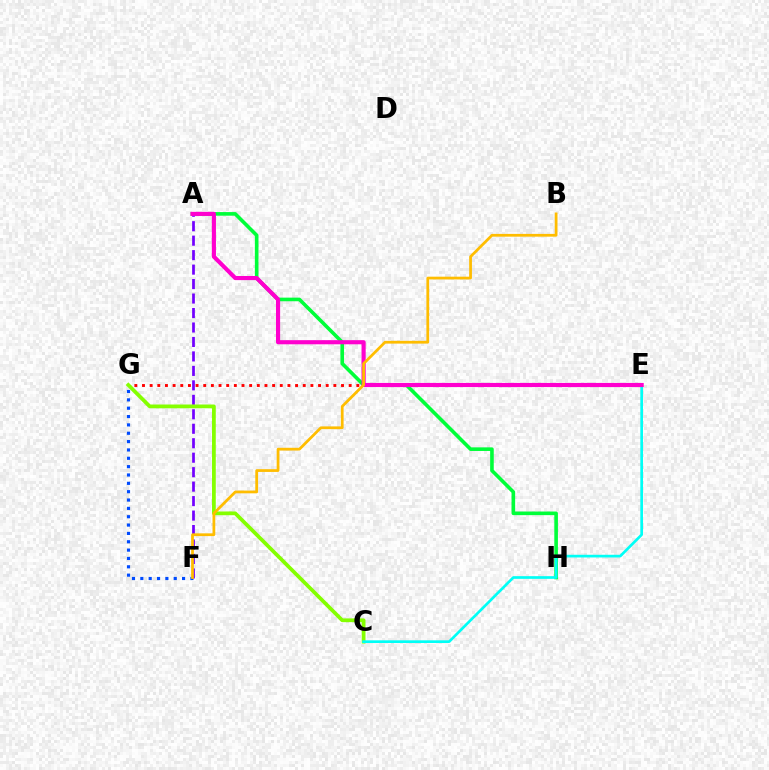{('A', 'H'): [{'color': '#00ff39', 'line_style': 'solid', 'thickness': 2.6}], ('E', 'G'): [{'color': '#ff0000', 'line_style': 'dotted', 'thickness': 2.08}], ('F', 'G'): [{'color': '#004bff', 'line_style': 'dotted', 'thickness': 2.27}], ('A', 'F'): [{'color': '#7200ff', 'line_style': 'dashed', 'thickness': 1.97}], ('C', 'G'): [{'color': '#84ff00', 'line_style': 'solid', 'thickness': 2.7}], ('C', 'E'): [{'color': '#00fff6', 'line_style': 'solid', 'thickness': 1.93}], ('A', 'E'): [{'color': '#ff00cf', 'line_style': 'solid', 'thickness': 2.97}], ('B', 'F'): [{'color': '#ffbd00', 'line_style': 'solid', 'thickness': 1.98}]}